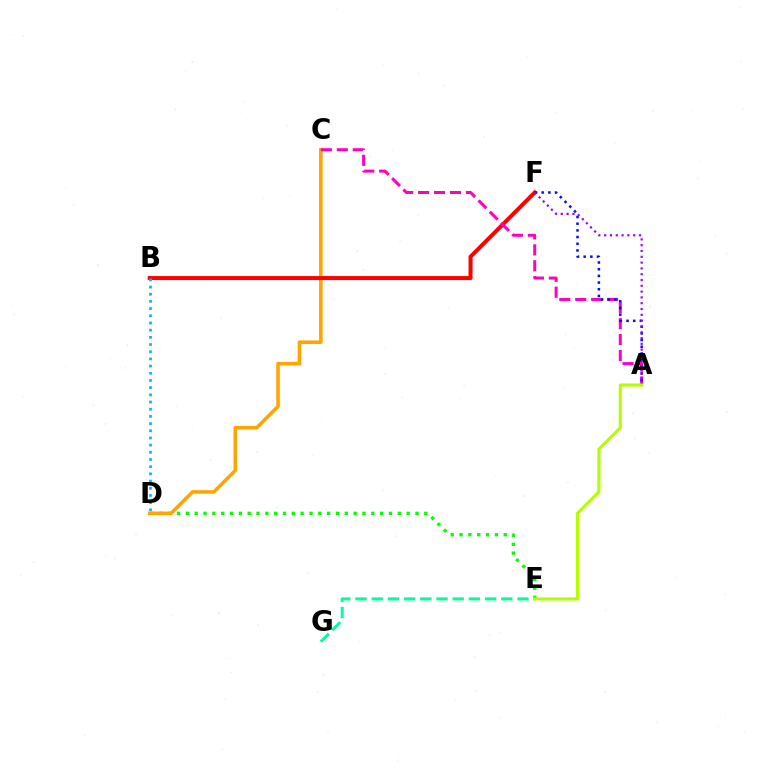{('D', 'E'): [{'color': '#08ff00', 'line_style': 'dotted', 'thickness': 2.4}], ('C', 'D'): [{'color': '#ffa500', 'line_style': 'solid', 'thickness': 2.59}], ('E', 'G'): [{'color': '#00ff9d', 'line_style': 'dashed', 'thickness': 2.2}], ('B', 'F'): [{'color': '#ff0000', 'line_style': 'solid', 'thickness': 2.89}], ('A', 'C'): [{'color': '#ff00bd', 'line_style': 'dashed', 'thickness': 2.16}], ('B', 'D'): [{'color': '#00b5ff', 'line_style': 'dotted', 'thickness': 1.95}], ('A', 'F'): [{'color': '#0010ff', 'line_style': 'dotted', 'thickness': 1.82}, {'color': '#9b00ff', 'line_style': 'dotted', 'thickness': 1.58}], ('A', 'E'): [{'color': '#b3ff00', 'line_style': 'solid', 'thickness': 2.25}]}